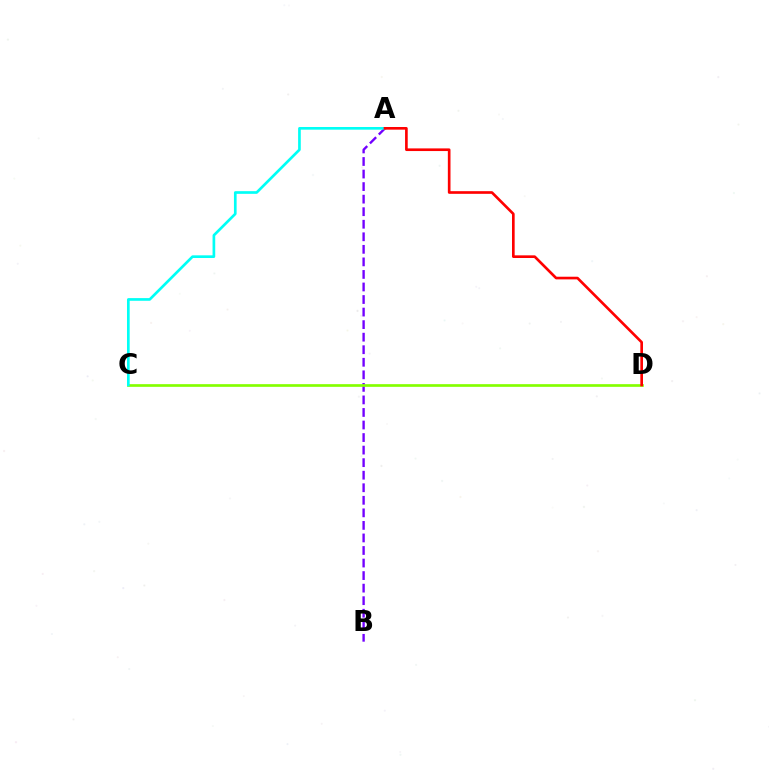{('A', 'B'): [{'color': '#7200ff', 'line_style': 'dashed', 'thickness': 1.7}], ('C', 'D'): [{'color': '#84ff00', 'line_style': 'solid', 'thickness': 1.93}], ('A', 'C'): [{'color': '#00fff6', 'line_style': 'solid', 'thickness': 1.93}], ('A', 'D'): [{'color': '#ff0000', 'line_style': 'solid', 'thickness': 1.91}]}